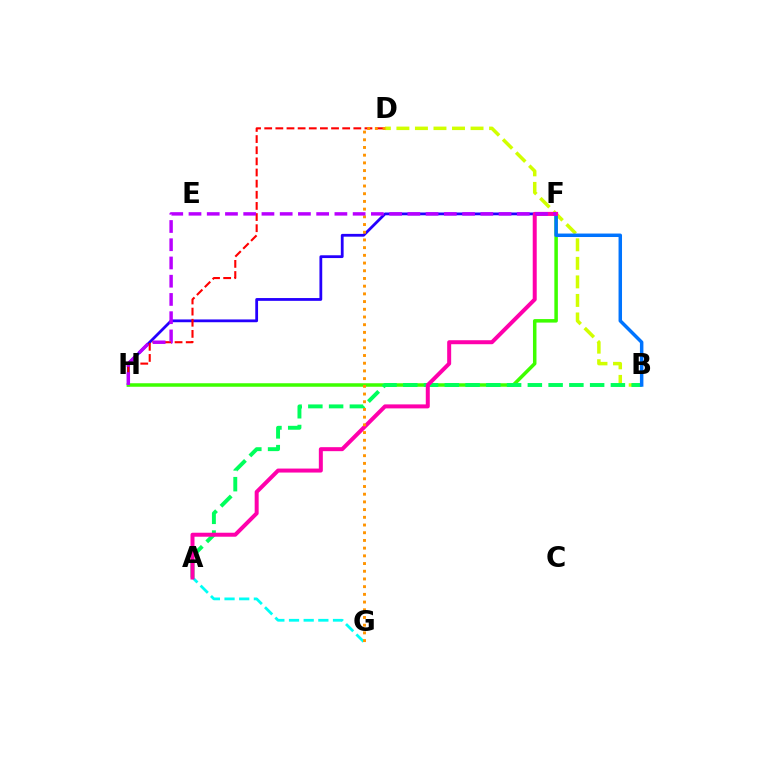{('F', 'H'): [{'color': '#2500ff', 'line_style': 'solid', 'thickness': 2.01}, {'color': '#3dff00', 'line_style': 'solid', 'thickness': 2.53}, {'color': '#b900ff', 'line_style': 'dashed', 'thickness': 2.48}], ('D', 'H'): [{'color': '#ff0000', 'line_style': 'dashed', 'thickness': 1.51}], ('B', 'D'): [{'color': '#d1ff00', 'line_style': 'dashed', 'thickness': 2.52}], ('A', 'B'): [{'color': '#00ff5c', 'line_style': 'dashed', 'thickness': 2.82}], ('B', 'F'): [{'color': '#0074ff', 'line_style': 'solid', 'thickness': 2.5}], ('A', 'G'): [{'color': '#00fff6', 'line_style': 'dashed', 'thickness': 1.99}], ('A', 'F'): [{'color': '#ff00ac', 'line_style': 'solid', 'thickness': 2.88}], ('D', 'G'): [{'color': '#ff9400', 'line_style': 'dotted', 'thickness': 2.09}]}